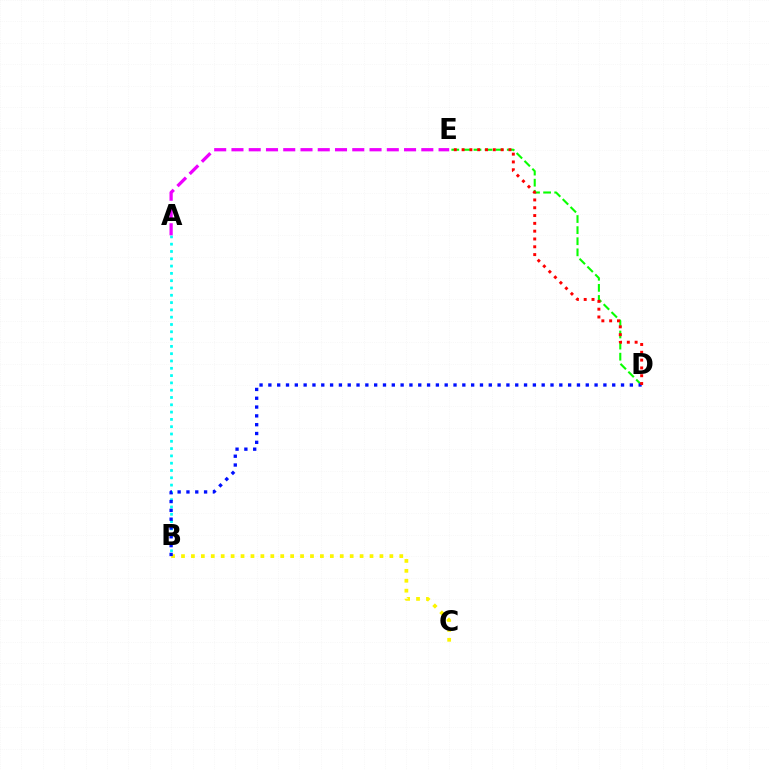{('A', 'B'): [{'color': '#00fff6', 'line_style': 'dotted', 'thickness': 1.98}], ('B', 'C'): [{'color': '#fcf500', 'line_style': 'dotted', 'thickness': 2.7}], ('D', 'E'): [{'color': '#08ff00', 'line_style': 'dashed', 'thickness': 1.51}, {'color': '#ff0000', 'line_style': 'dotted', 'thickness': 2.12}], ('B', 'D'): [{'color': '#0010ff', 'line_style': 'dotted', 'thickness': 2.4}], ('A', 'E'): [{'color': '#ee00ff', 'line_style': 'dashed', 'thickness': 2.34}]}